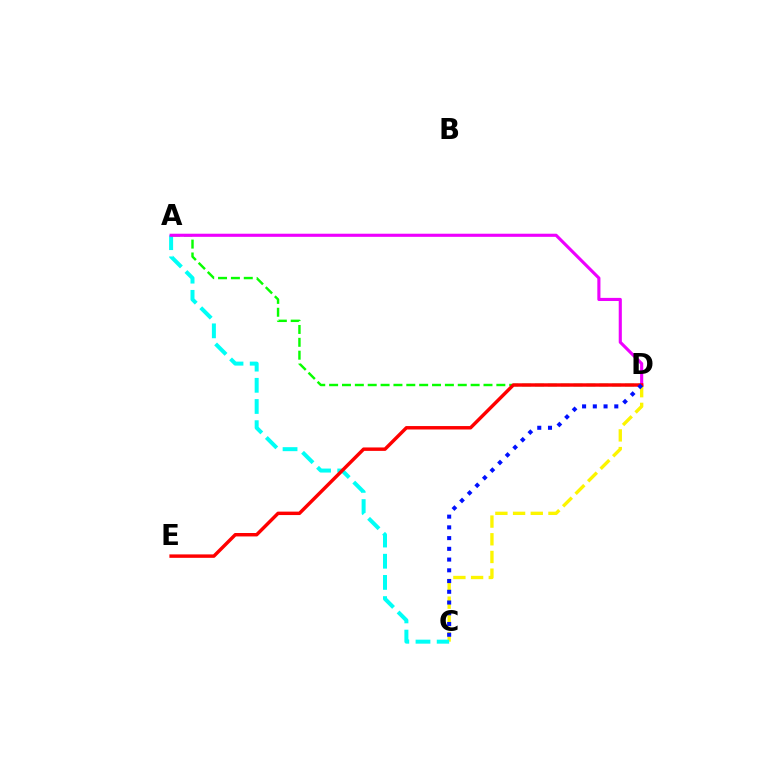{('C', 'D'): [{'color': '#fcf500', 'line_style': 'dashed', 'thickness': 2.4}, {'color': '#0010ff', 'line_style': 'dotted', 'thickness': 2.92}], ('A', 'C'): [{'color': '#00fff6', 'line_style': 'dashed', 'thickness': 2.88}], ('A', 'D'): [{'color': '#08ff00', 'line_style': 'dashed', 'thickness': 1.75}, {'color': '#ee00ff', 'line_style': 'solid', 'thickness': 2.24}], ('D', 'E'): [{'color': '#ff0000', 'line_style': 'solid', 'thickness': 2.47}]}